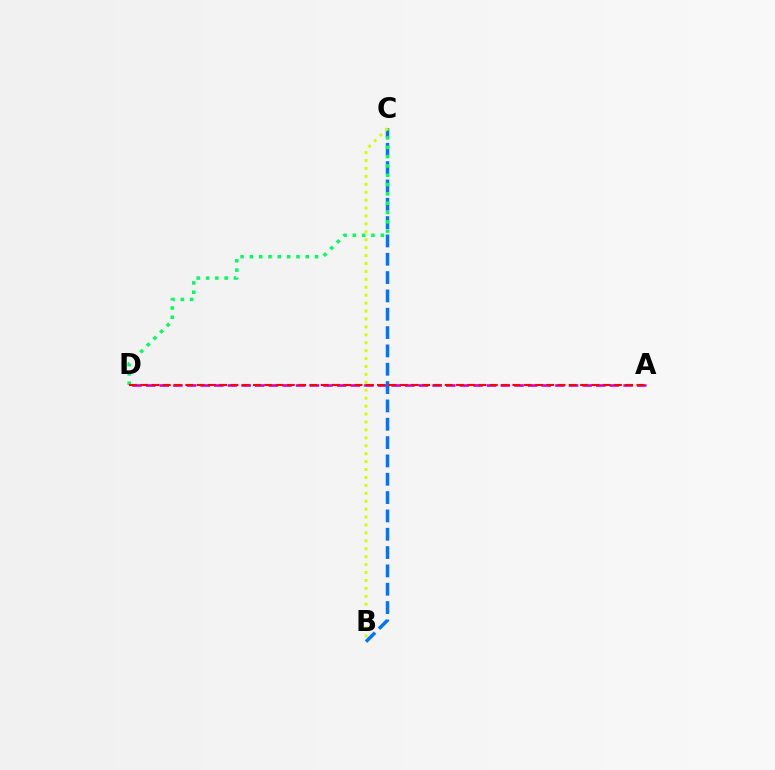{('A', 'D'): [{'color': '#b900ff', 'line_style': 'dashed', 'thickness': 1.85}, {'color': '#ff0000', 'line_style': 'dashed', 'thickness': 1.53}], ('B', 'C'): [{'color': '#0074ff', 'line_style': 'dashed', 'thickness': 2.49}, {'color': '#d1ff00', 'line_style': 'dotted', 'thickness': 2.15}], ('C', 'D'): [{'color': '#00ff5c', 'line_style': 'dotted', 'thickness': 2.53}]}